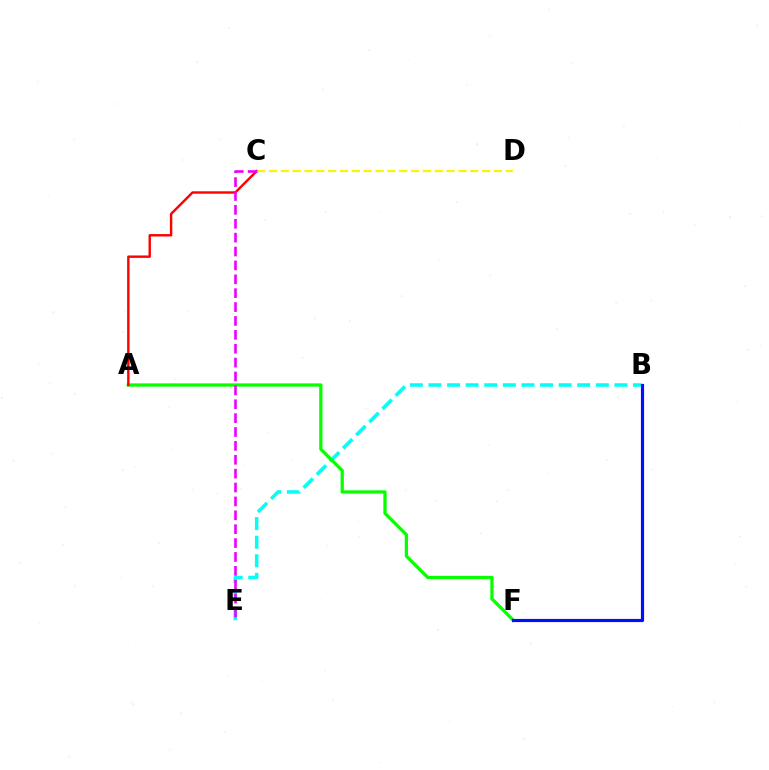{('B', 'E'): [{'color': '#00fff6', 'line_style': 'dashed', 'thickness': 2.53}], ('A', 'F'): [{'color': '#08ff00', 'line_style': 'solid', 'thickness': 2.36}], ('A', 'C'): [{'color': '#ff0000', 'line_style': 'solid', 'thickness': 1.74}], ('B', 'F'): [{'color': '#0010ff', 'line_style': 'solid', 'thickness': 2.28}], ('C', 'D'): [{'color': '#fcf500', 'line_style': 'dashed', 'thickness': 1.61}], ('C', 'E'): [{'color': '#ee00ff', 'line_style': 'dashed', 'thickness': 1.89}]}